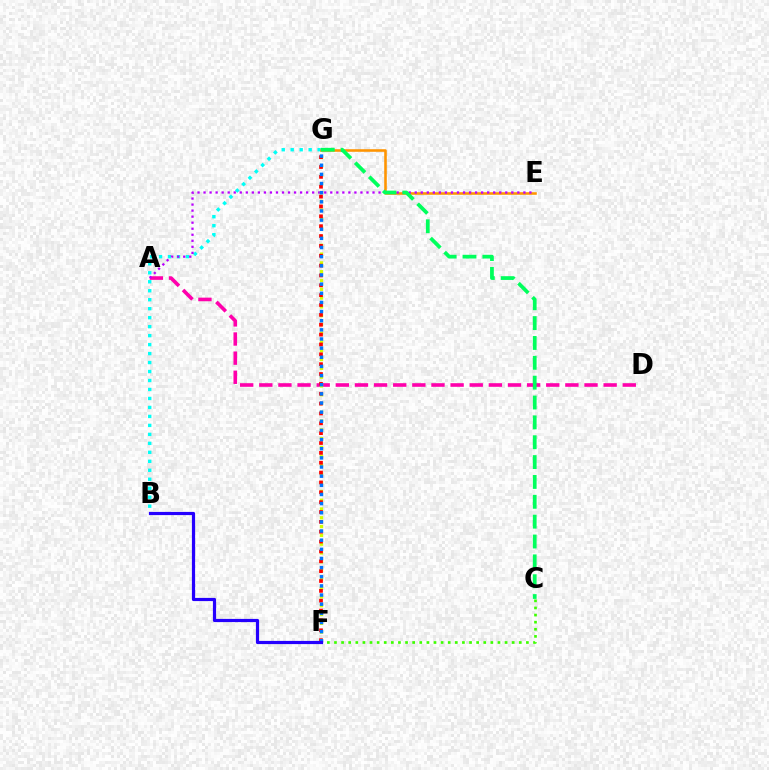{('A', 'D'): [{'color': '#ff00ac', 'line_style': 'dashed', 'thickness': 2.6}], ('B', 'G'): [{'color': '#00fff6', 'line_style': 'dotted', 'thickness': 2.44}], ('C', 'F'): [{'color': '#3dff00', 'line_style': 'dotted', 'thickness': 1.93}], ('E', 'G'): [{'color': '#ff9400', 'line_style': 'solid', 'thickness': 1.86}], ('A', 'E'): [{'color': '#b900ff', 'line_style': 'dotted', 'thickness': 1.64}], ('F', 'G'): [{'color': '#d1ff00', 'line_style': 'dotted', 'thickness': 2.39}, {'color': '#ff0000', 'line_style': 'dotted', 'thickness': 2.68}, {'color': '#0074ff', 'line_style': 'dotted', 'thickness': 2.48}], ('C', 'G'): [{'color': '#00ff5c', 'line_style': 'dashed', 'thickness': 2.7}], ('B', 'F'): [{'color': '#2500ff', 'line_style': 'solid', 'thickness': 2.29}]}